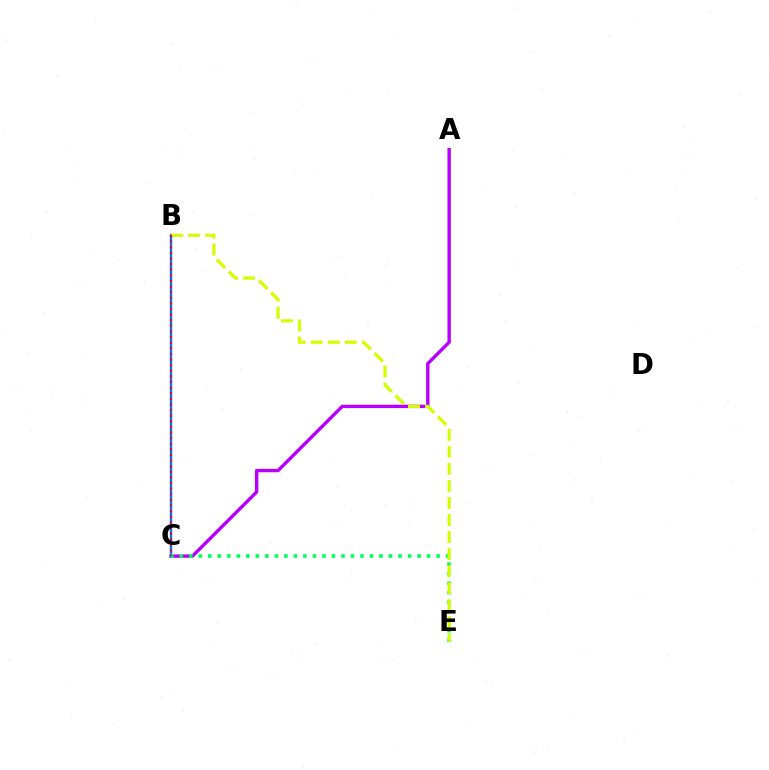{('A', 'C'): [{'color': '#b900ff', 'line_style': 'solid', 'thickness': 2.45}], ('B', 'C'): [{'color': '#0074ff', 'line_style': 'solid', 'thickness': 1.73}, {'color': '#ff0000', 'line_style': 'dotted', 'thickness': 1.53}], ('C', 'E'): [{'color': '#00ff5c', 'line_style': 'dotted', 'thickness': 2.58}], ('B', 'E'): [{'color': '#d1ff00', 'line_style': 'dashed', 'thickness': 2.32}]}